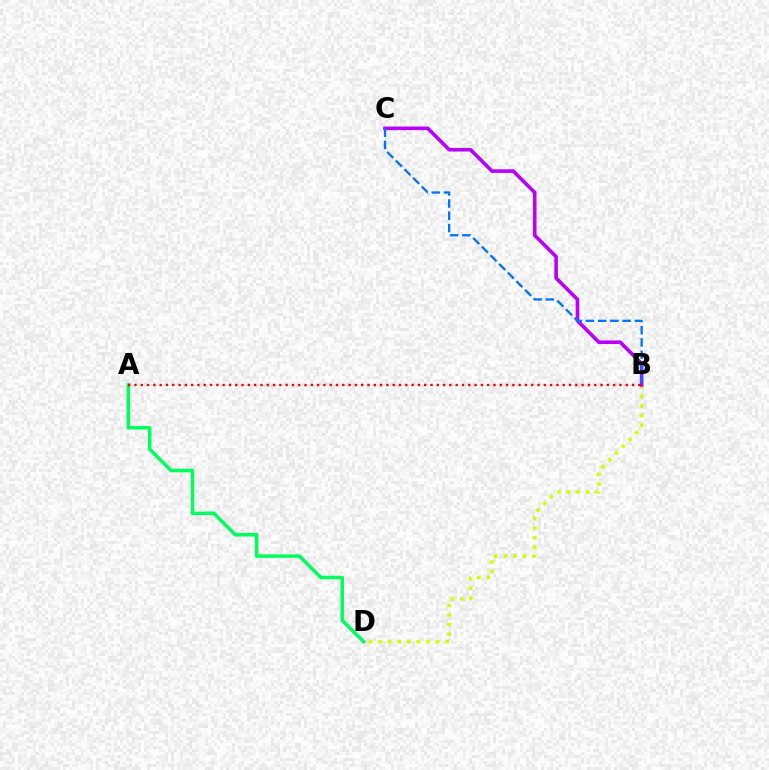{('B', 'D'): [{'color': '#d1ff00', 'line_style': 'dotted', 'thickness': 2.6}], ('B', 'C'): [{'color': '#b900ff', 'line_style': 'solid', 'thickness': 2.59}, {'color': '#0074ff', 'line_style': 'dashed', 'thickness': 1.66}], ('A', 'D'): [{'color': '#00ff5c', 'line_style': 'solid', 'thickness': 2.52}], ('A', 'B'): [{'color': '#ff0000', 'line_style': 'dotted', 'thickness': 1.71}]}